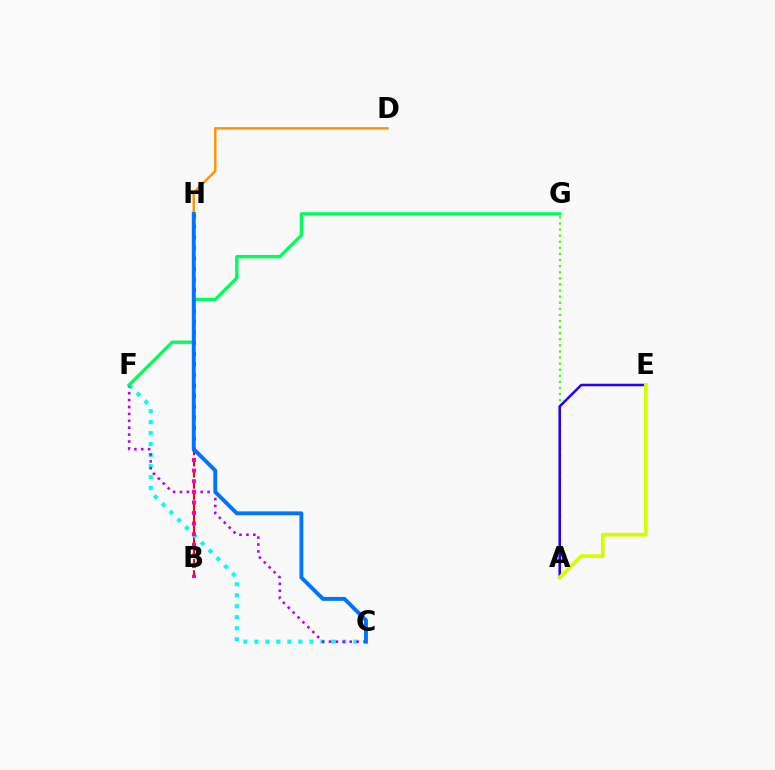{('B', 'H'): [{'color': '#ff0000', 'line_style': 'dashed', 'thickness': 1.52}, {'color': '#ff00ac', 'line_style': 'dotted', 'thickness': 2.88}], ('C', 'F'): [{'color': '#00fff6', 'line_style': 'dotted', 'thickness': 2.99}, {'color': '#b900ff', 'line_style': 'dotted', 'thickness': 1.87}], ('A', 'G'): [{'color': '#3dff00', 'line_style': 'dotted', 'thickness': 1.66}], ('F', 'G'): [{'color': '#00ff5c', 'line_style': 'solid', 'thickness': 2.42}], ('A', 'E'): [{'color': '#2500ff', 'line_style': 'solid', 'thickness': 1.84}, {'color': '#d1ff00', 'line_style': 'solid', 'thickness': 2.71}], ('D', 'H'): [{'color': '#ff9400', 'line_style': 'solid', 'thickness': 1.76}], ('C', 'H'): [{'color': '#0074ff', 'line_style': 'solid', 'thickness': 2.82}]}